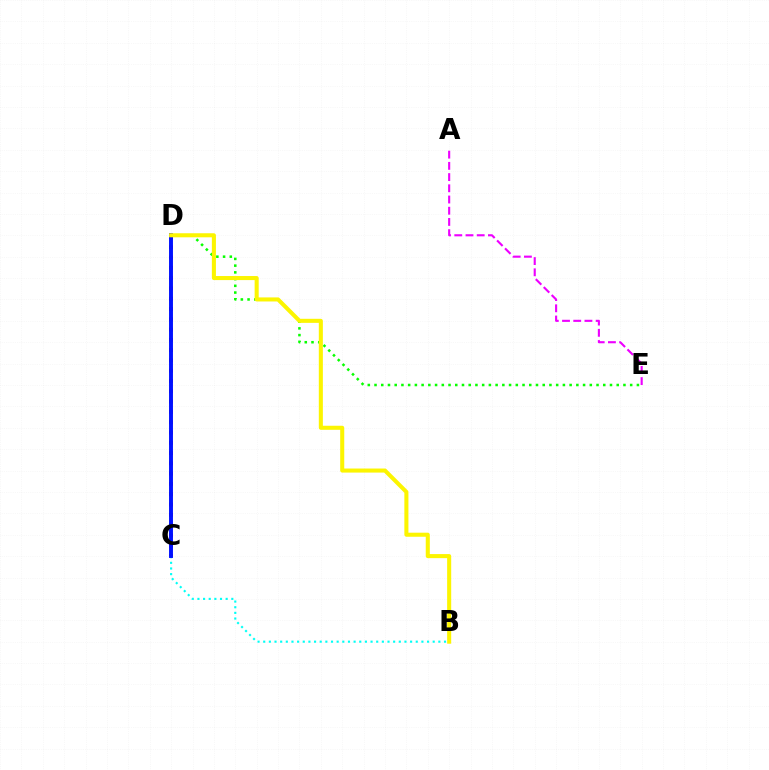{('D', 'E'): [{'color': '#08ff00', 'line_style': 'dotted', 'thickness': 1.83}], ('A', 'E'): [{'color': '#ee00ff', 'line_style': 'dashed', 'thickness': 1.52}], ('C', 'D'): [{'color': '#ff0000', 'line_style': 'dotted', 'thickness': 2.8}, {'color': '#0010ff', 'line_style': 'solid', 'thickness': 2.82}], ('B', 'C'): [{'color': '#00fff6', 'line_style': 'dotted', 'thickness': 1.53}], ('B', 'D'): [{'color': '#fcf500', 'line_style': 'solid', 'thickness': 2.92}]}